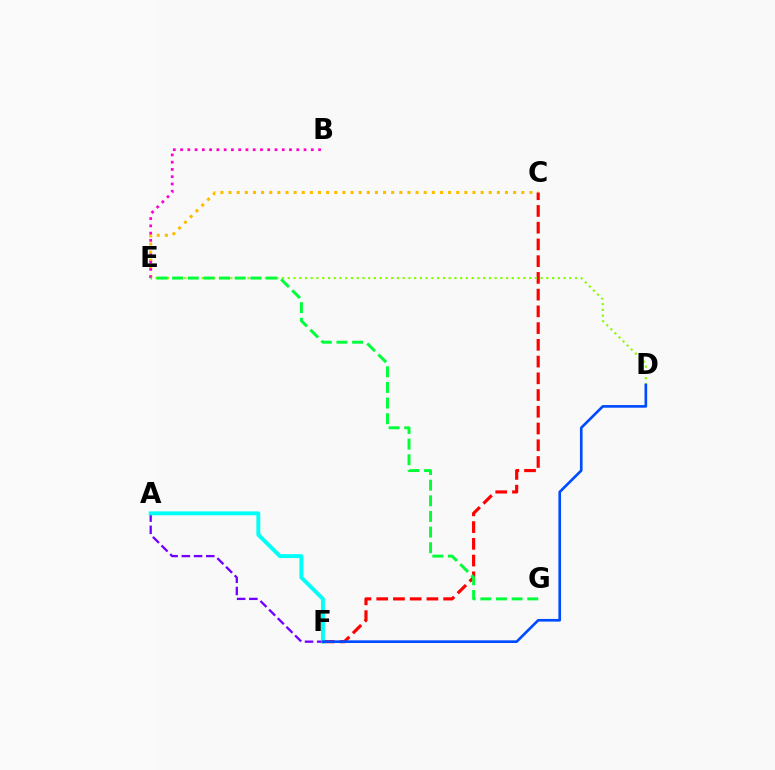{('C', 'E'): [{'color': '#ffbd00', 'line_style': 'dotted', 'thickness': 2.21}], ('C', 'F'): [{'color': '#ff0000', 'line_style': 'dashed', 'thickness': 2.27}], ('A', 'F'): [{'color': '#7200ff', 'line_style': 'dashed', 'thickness': 1.66}, {'color': '#00fff6', 'line_style': 'solid', 'thickness': 2.81}], ('D', 'E'): [{'color': '#84ff00', 'line_style': 'dotted', 'thickness': 1.56}], ('B', 'E'): [{'color': '#ff00cf', 'line_style': 'dotted', 'thickness': 1.97}], ('E', 'G'): [{'color': '#00ff39', 'line_style': 'dashed', 'thickness': 2.12}], ('D', 'F'): [{'color': '#004bff', 'line_style': 'solid', 'thickness': 1.91}]}